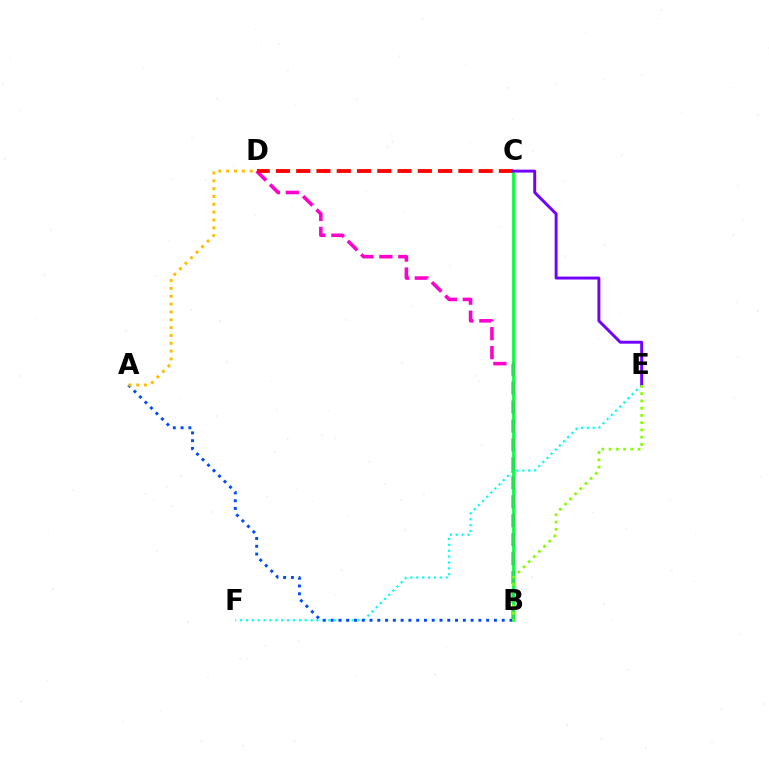{('E', 'F'): [{'color': '#00fff6', 'line_style': 'dotted', 'thickness': 1.6}], ('B', 'D'): [{'color': '#ff00cf', 'line_style': 'dashed', 'thickness': 2.57}], ('A', 'B'): [{'color': '#004bff', 'line_style': 'dotted', 'thickness': 2.11}], ('C', 'D'): [{'color': '#ff0000', 'line_style': 'dashed', 'thickness': 2.75}], ('B', 'C'): [{'color': '#00ff39', 'line_style': 'solid', 'thickness': 1.99}], ('C', 'E'): [{'color': '#7200ff', 'line_style': 'solid', 'thickness': 2.11}], ('A', 'D'): [{'color': '#ffbd00', 'line_style': 'dotted', 'thickness': 2.13}], ('B', 'E'): [{'color': '#84ff00', 'line_style': 'dotted', 'thickness': 1.97}]}